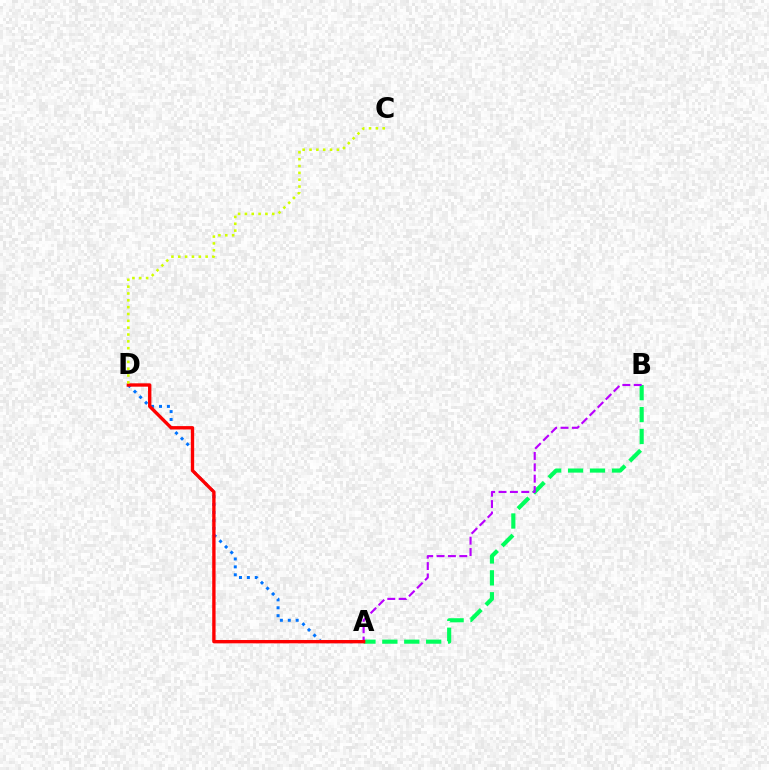{('A', 'D'): [{'color': '#0074ff', 'line_style': 'dotted', 'thickness': 2.15}, {'color': '#ff0000', 'line_style': 'solid', 'thickness': 2.42}], ('A', 'B'): [{'color': '#00ff5c', 'line_style': 'dashed', 'thickness': 2.98}, {'color': '#b900ff', 'line_style': 'dashed', 'thickness': 1.54}], ('C', 'D'): [{'color': '#d1ff00', 'line_style': 'dotted', 'thickness': 1.86}]}